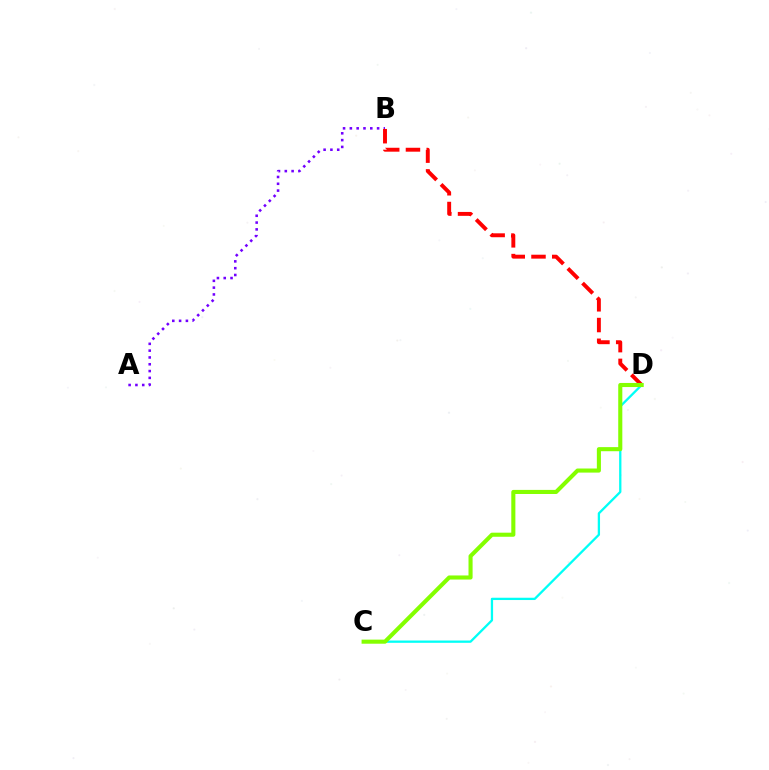{('A', 'B'): [{'color': '#7200ff', 'line_style': 'dotted', 'thickness': 1.85}], ('B', 'D'): [{'color': '#ff0000', 'line_style': 'dashed', 'thickness': 2.82}], ('C', 'D'): [{'color': '#00fff6', 'line_style': 'solid', 'thickness': 1.65}, {'color': '#84ff00', 'line_style': 'solid', 'thickness': 2.94}]}